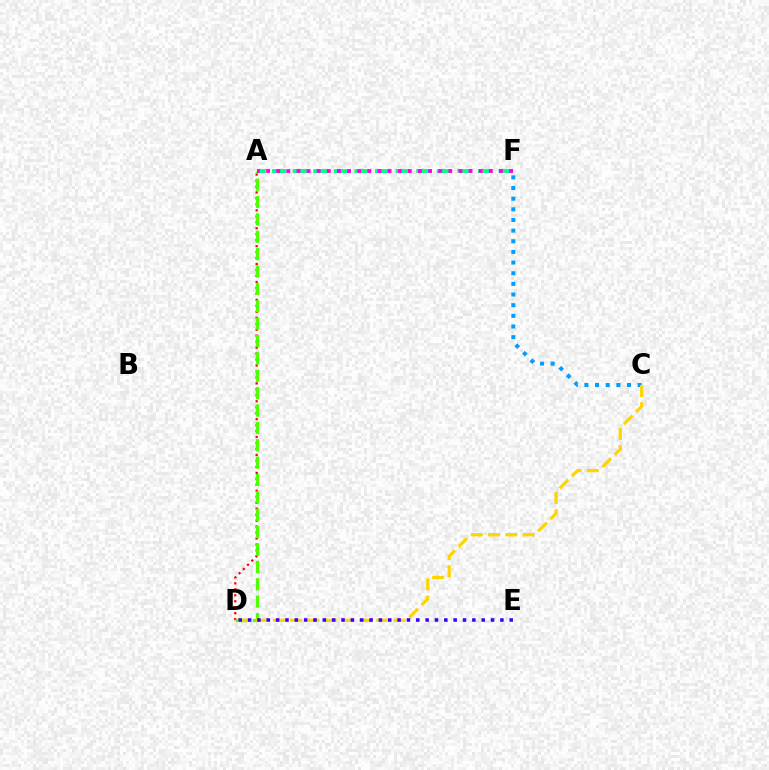{('C', 'F'): [{'color': '#009eff', 'line_style': 'dotted', 'thickness': 2.89}], ('A', 'D'): [{'color': '#ff0000', 'line_style': 'dotted', 'thickness': 1.62}, {'color': '#4fff00', 'line_style': 'dashed', 'thickness': 2.36}], ('A', 'F'): [{'color': '#00ff86', 'line_style': 'dashed', 'thickness': 2.8}, {'color': '#ff00ed', 'line_style': 'dotted', 'thickness': 2.75}], ('C', 'D'): [{'color': '#ffd500', 'line_style': 'dashed', 'thickness': 2.34}], ('D', 'E'): [{'color': '#3700ff', 'line_style': 'dotted', 'thickness': 2.54}]}